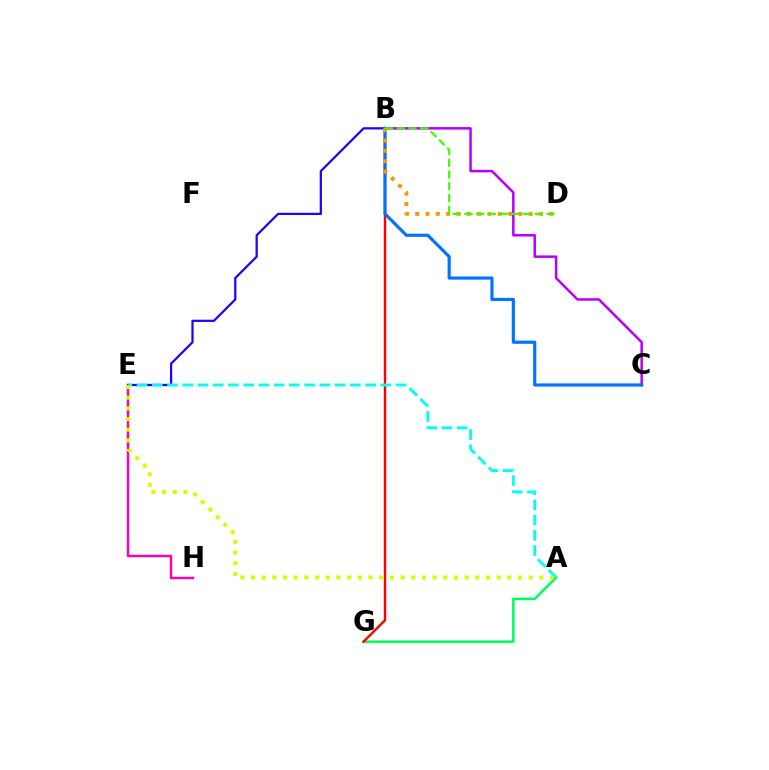{('A', 'G'): [{'color': '#00ff5c', 'line_style': 'solid', 'thickness': 1.82}], ('B', 'C'): [{'color': '#b900ff', 'line_style': 'solid', 'thickness': 1.81}, {'color': '#0074ff', 'line_style': 'solid', 'thickness': 2.27}], ('E', 'H'): [{'color': '#ff00ac', 'line_style': 'solid', 'thickness': 1.76}], ('B', 'E'): [{'color': '#2500ff', 'line_style': 'solid', 'thickness': 1.62}], ('B', 'G'): [{'color': '#ff0000', 'line_style': 'solid', 'thickness': 1.73}], ('A', 'E'): [{'color': '#00fff6', 'line_style': 'dashed', 'thickness': 2.07}, {'color': '#d1ff00', 'line_style': 'dotted', 'thickness': 2.9}], ('B', 'D'): [{'color': '#ff9400', 'line_style': 'dotted', 'thickness': 2.81}, {'color': '#3dff00', 'line_style': 'dashed', 'thickness': 1.59}]}